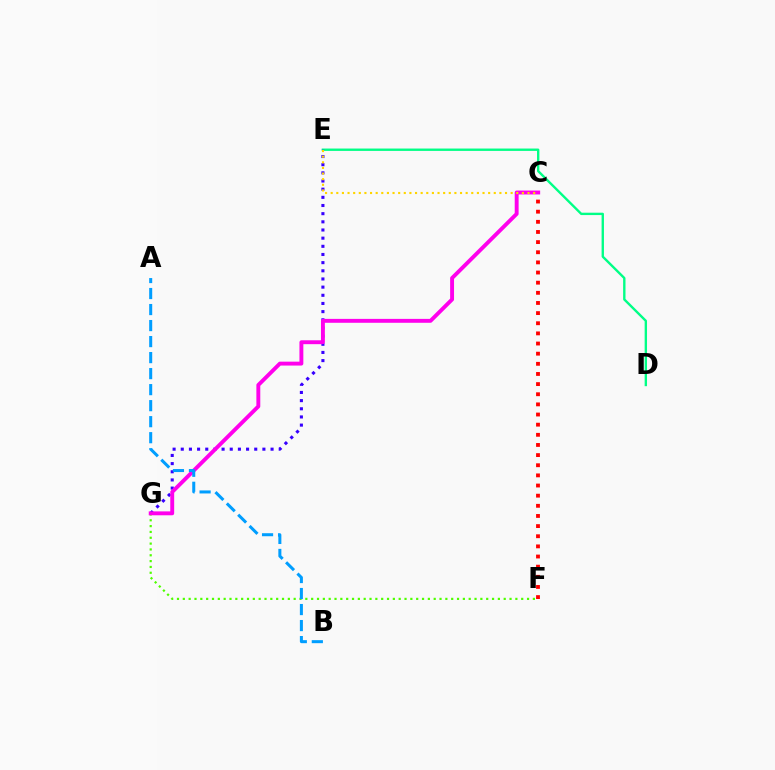{('D', 'E'): [{'color': '#00ff86', 'line_style': 'solid', 'thickness': 1.71}], ('E', 'G'): [{'color': '#3700ff', 'line_style': 'dotted', 'thickness': 2.22}], ('F', 'G'): [{'color': '#4fff00', 'line_style': 'dotted', 'thickness': 1.59}], ('C', 'F'): [{'color': '#ff0000', 'line_style': 'dotted', 'thickness': 2.76}], ('C', 'G'): [{'color': '#ff00ed', 'line_style': 'solid', 'thickness': 2.81}], ('C', 'E'): [{'color': '#ffd500', 'line_style': 'dotted', 'thickness': 1.53}], ('A', 'B'): [{'color': '#009eff', 'line_style': 'dashed', 'thickness': 2.18}]}